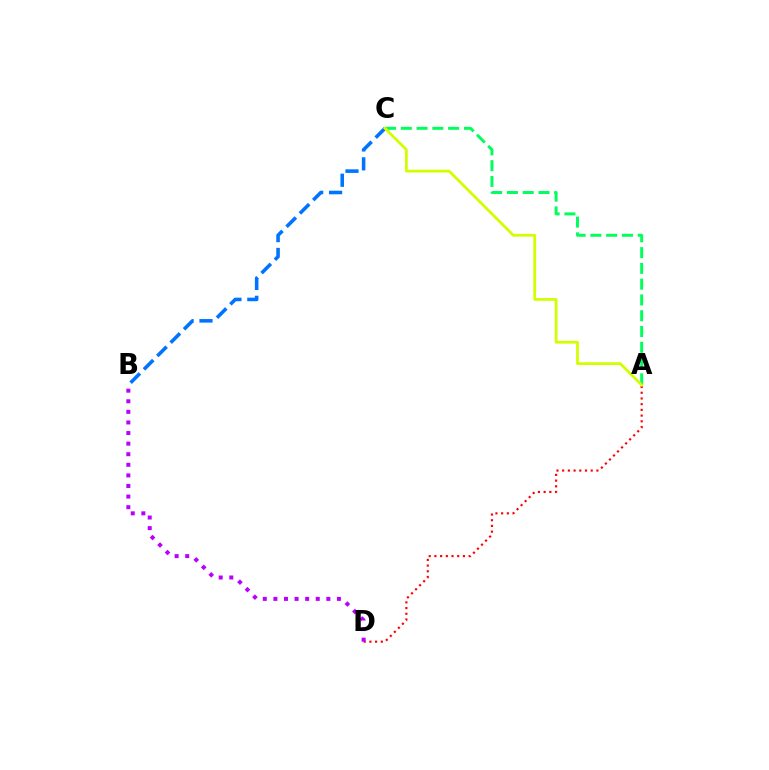{('B', 'C'): [{'color': '#0074ff', 'line_style': 'dashed', 'thickness': 2.57}], ('A', 'D'): [{'color': '#ff0000', 'line_style': 'dotted', 'thickness': 1.55}], ('A', 'C'): [{'color': '#00ff5c', 'line_style': 'dashed', 'thickness': 2.14}, {'color': '#d1ff00', 'line_style': 'solid', 'thickness': 1.99}], ('B', 'D'): [{'color': '#b900ff', 'line_style': 'dotted', 'thickness': 2.88}]}